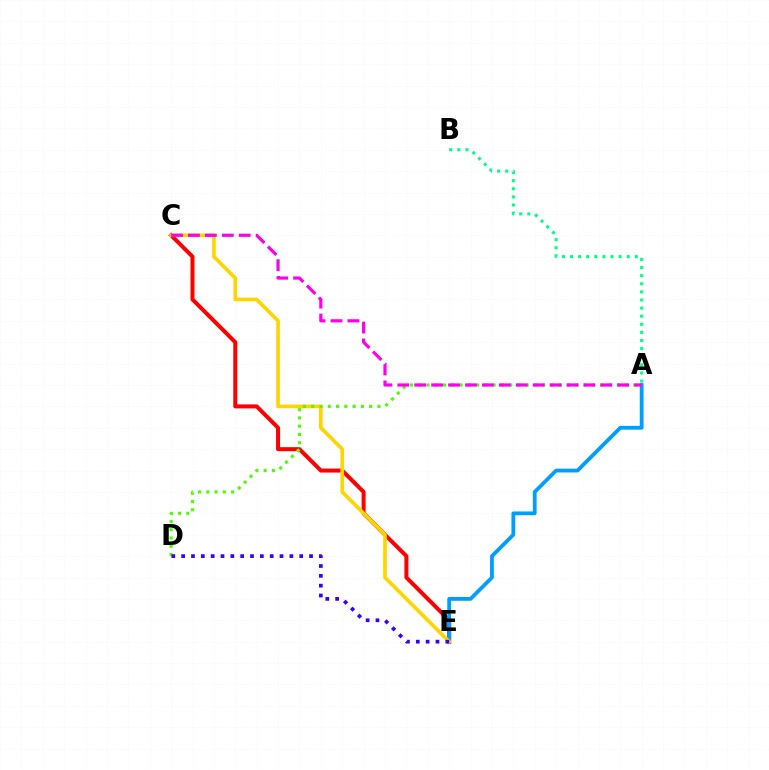{('A', 'B'): [{'color': '#00ff86', 'line_style': 'dotted', 'thickness': 2.2}], ('C', 'E'): [{'color': '#ff0000', 'line_style': 'solid', 'thickness': 2.89}, {'color': '#ffd500', 'line_style': 'solid', 'thickness': 2.63}], ('A', 'E'): [{'color': '#009eff', 'line_style': 'solid', 'thickness': 2.72}], ('A', 'D'): [{'color': '#4fff00', 'line_style': 'dotted', 'thickness': 2.25}], ('A', 'C'): [{'color': '#ff00ed', 'line_style': 'dashed', 'thickness': 2.3}], ('D', 'E'): [{'color': '#3700ff', 'line_style': 'dotted', 'thickness': 2.67}]}